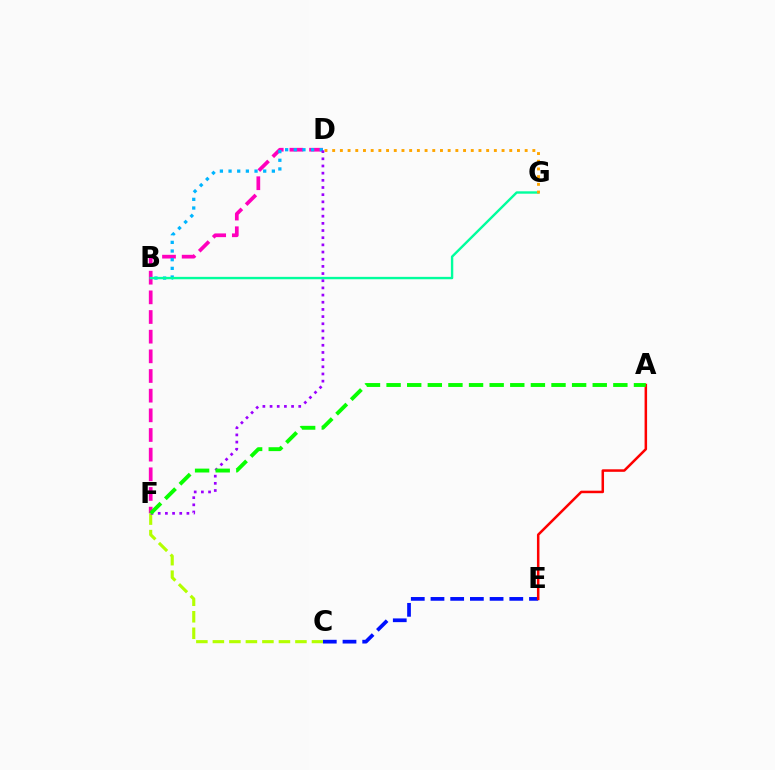{('C', 'E'): [{'color': '#0010ff', 'line_style': 'dashed', 'thickness': 2.68}], ('D', 'F'): [{'color': '#ff00bd', 'line_style': 'dashed', 'thickness': 2.67}, {'color': '#9b00ff', 'line_style': 'dotted', 'thickness': 1.95}], ('B', 'D'): [{'color': '#00b5ff', 'line_style': 'dotted', 'thickness': 2.35}], ('B', 'G'): [{'color': '#00ff9d', 'line_style': 'solid', 'thickness': 1.72}], ('C', 'F'): [{'color': '#b3ff00', 'line_style': 'dashed', 'thickness': 2.24}], ('A', 'E'): [{'color': '#ff0000', 'line_style': 'solid', 'thickness': 1.81}], ('D', 'G'): [{'color': '#ffa500', 'line_style': 'dotted', 'thickness': 2.09}], ('A', 'F'): [{'color': '#08ff00', 'line_style': 'dashed', 'thickness': 2.8}]}